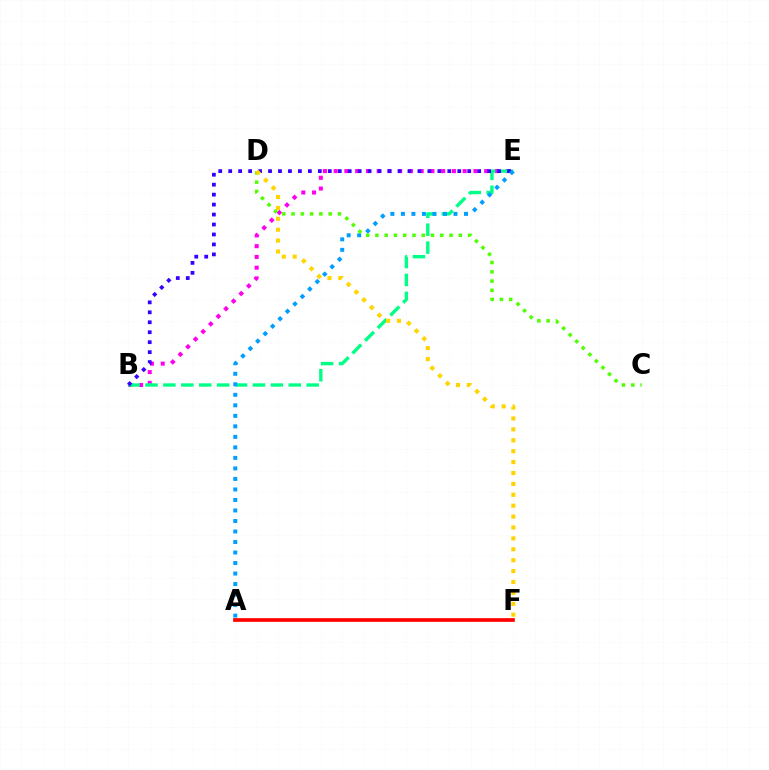{('B', 'E'): [{'color': '#ff00ed', 'line_style': 'dotted', 'thickness': 2.92}, {'color': '#00ff86', 'line_style': 'dashed', 'thickness': 2.43}, {'color': '#3700ff', 'line_style': 'dotted', 'thickness': 2.71}], ('A', 'F'): [{'color': '#ff0000', 'line_style': 'solid', 'thickness': 2.66}], ('A', 'E'): [{'color': '#009eff', 'line_style': 'dotted', 'thickness': 2.86}], ('C', 'D'): [{'color': '#4fff00', 'line_style': 'dotted', 'thickness': 2.52}], ('D', 'F'): [{'color': '#ffd500', 'line_style': 'dotted', 'thickness': 2.96}]}